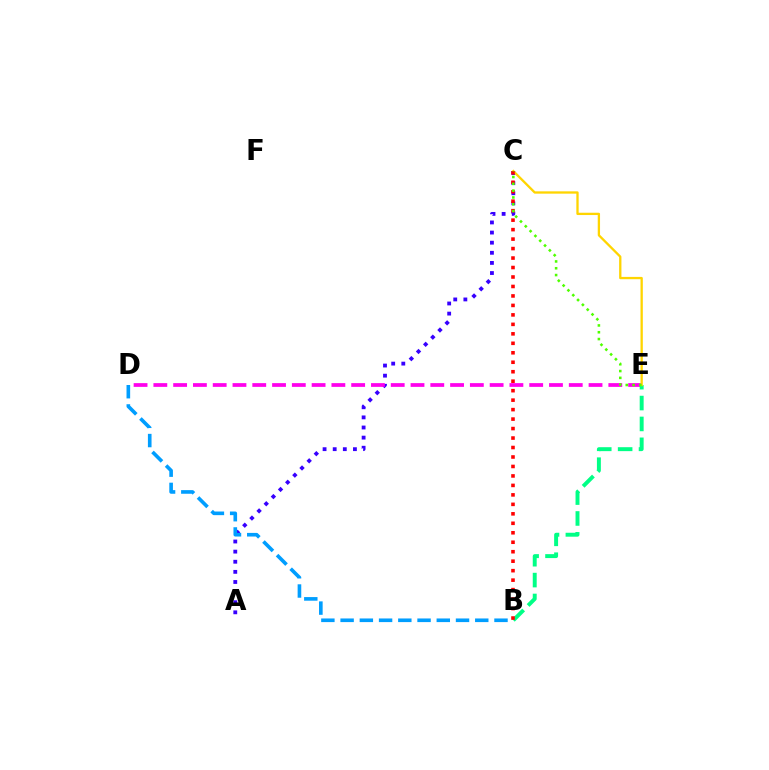{('A', 'C'): [{'color': '#3700ff', 'line_style': 'dotted', 'thickness': 2.75}], ('D', 'E'): [{'color': '#ff00ed', 'line_style': 'dashed', 'thickness': 2.69}], ('B', 'E'): [{'color': '#00ff86', 'line_style': 'dashed', 'thickness': 2.84}], ('C', 'E'): [{'color': '#ffd500', 'line_style': 'solid', 'thickness': 1.66}, {'color': '#4fff00', 'line_style': 'dotted', 'thickness': 1.85}], ('B', 'C'): [{'color': '#ff0000', 'line_style': 'dotted', 'thickness': 2.57}], ('B', 'D'): [{'color': '#009eff', 'line_style': 'dashed', 'thickness': 2.61}]}